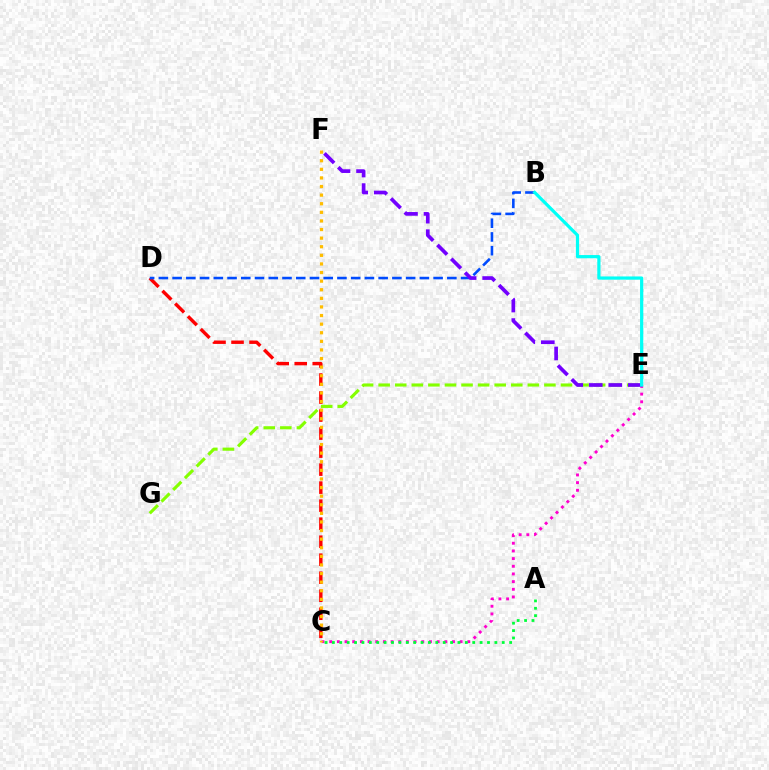{('C', 'D'): [{'color': '#ff0000', 'line_style': 'dashed', 'thickness': 2.45}], ('E', 'G'): [{'color': '#84ff00', 'line_style': 'dashed', 'thickness': 2.25}], ('B', 'D'): [{'color': '#004bff', 'line_style': 'dashed', 'thickness': 1.87}], ('C', 'E'): [{'color': '#ff00cf', 'line_style': 'dotted', 'thickness': 2.08}], ('C', 'F'): [{'color': '#ffbd00', 'line_style': 'dotted', 'thickness': 2.34}], ('A', 'C'): [{'color': '#00ff39', 'line_style': 'dotted', 'thickness': 2.01}], ('E', 'F'): [{'color': '#7200ff', 'line_style': 'dashed', 'thickness': 2.66}], ('B', 'E'): [{'color': '#00fff6', 'line_style': 'solid', 'thickness': 2.31}]}